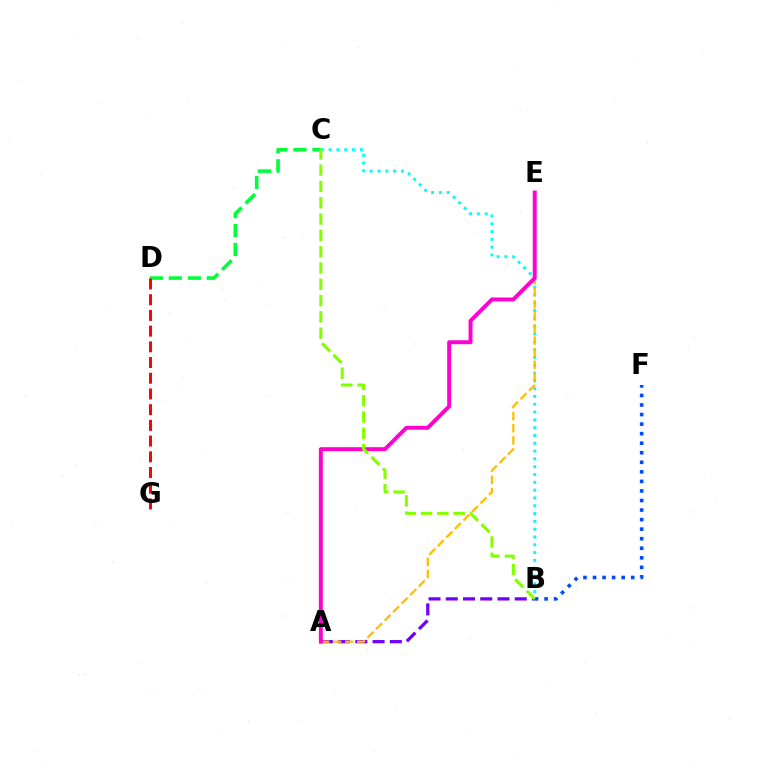{('A', 'B'): [{'color': '#7200ff', 'line_style': 'dashed', 'thickness': 2.34}], ('B', 'C'): [{'color': '#00fff6', 'line_style': 'dotted', 'thickness': 2.12}, {'color': '#84ff00', 'line_style': 'dashed', 'thickness': 2.21}], ('A', 'E'): [{'color': '#ffbd00', 'line_style': 'dashed', 'thickness': 1.64}, {'color': '#ff00cf', 'line_style': 'solid', 'thickness': 2.83}], ('C', 'D'): [{'color': '#00ff39', 'line_style': 'dashed', 'thickness': 2.58}], ('D', 'G'): [{'color': '#ff0000', 'line_style': 'dashed', 'thickness': 2.13}], ('B', 'F'): [{'color': '#004bff', 'line_style': 'dotted', 'thickness': 2.59}]}